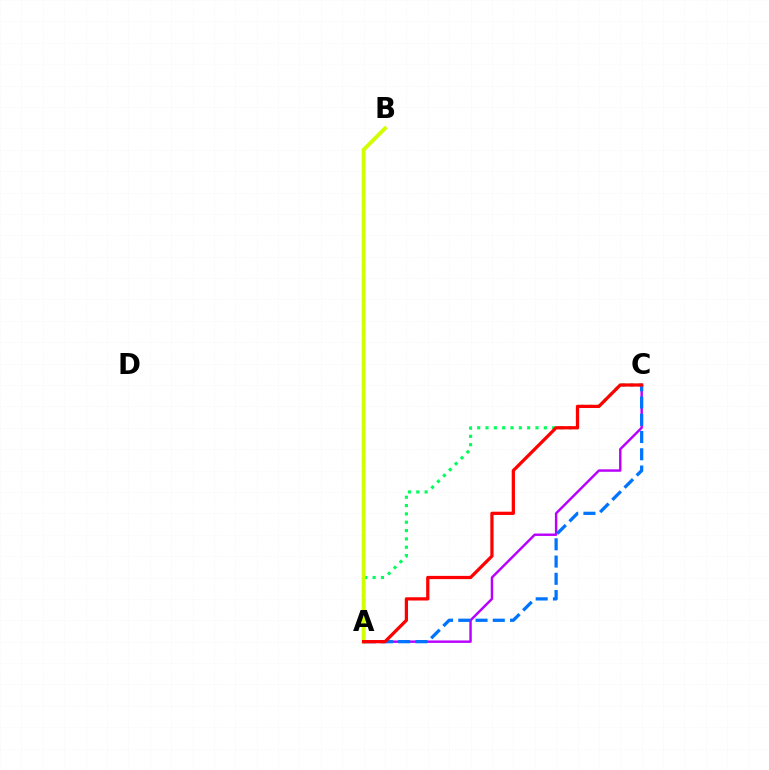{('A', 'C'): [{'color': '#00ff5c', 'line_style': 'dotted', 'thickness': 2.26}, {'color': '#b900ff', 'line_style': 'solid', 'thickness': 1.76}, {'color': '#0074ff', 'line_style': 'dashed', 'thickness': 2.34}, {'color': '#ff0000', 'line_style': 'solid', 'thickness': 2.35}], ('A', 'B'): [{'color': '#d1ff00', 'line_style': 'solid', 'thickness': 2.77}]}